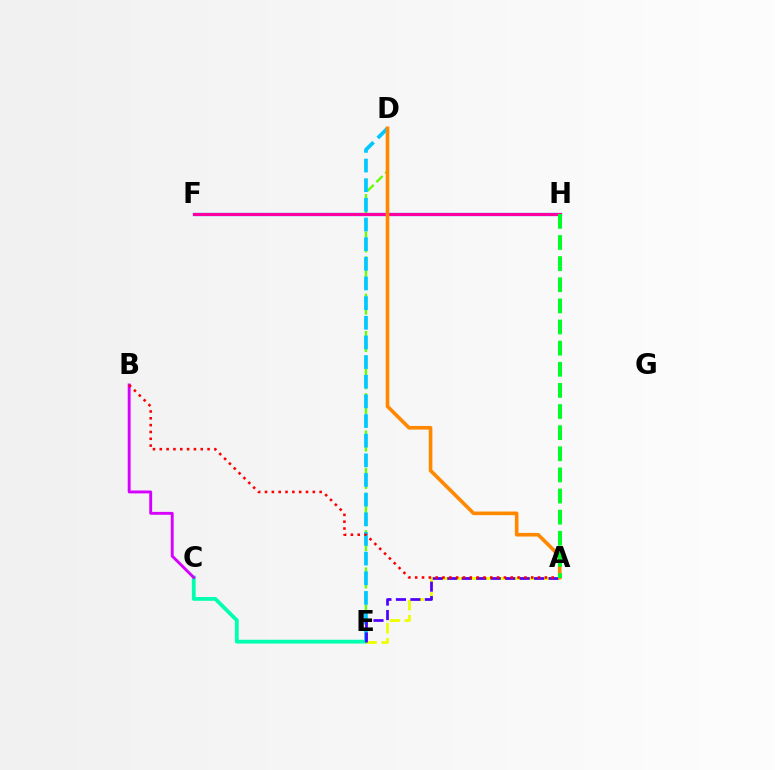{('C', 'E'): [{'color': '#00ffaf', 'line_style': 'solid', 'thickness': 2.73}], ('D', 'E'): [{'color': '#66ff00', 'line_style': 'dashed', 'thickness': 1.69}, {'color': '#00c7ff', 'line_style': 'dashed', 'thickness': 2.67}], ('B', 'C'): [{'color': '#d600ff', 'line_style': 'solid', 'thickness': 2.09}], ('F', 'H'): [{'color': '#003fff', 'line_style': 'solid', 'thickness': 2.34}, {'color': '#ff00a0', 'line_style': 'solid', 'thickness': 2.17}], ('A', 'E'): [{'color': '#eeff00', 'line_style': 'dashed', 'thickness': 2.04}, {'color': '#4f00ff', 'line_style': 'dashed', 'thickness': 1.97}], ('A', 'B'): [{'color': '#ff0000', 'line_style': 'dotted', 'thickness': 1.85}], ('A', 'D'): [{'color': '#ff8800', 'line_style': 'solid', 'thickness': 2.61}], ('A', 'H'): [{'color': '#00ff27', 'line_style': 'dashed', 'thickness': 2.87}]}